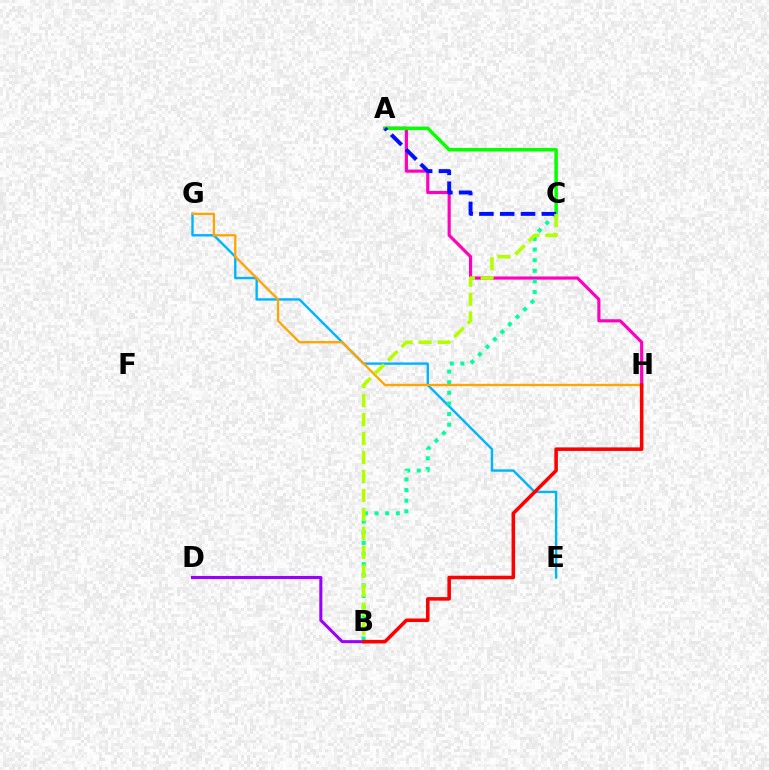{('A', 'H'): [{'color': '#ff00bd', 'line_style': 'solid', 'thickness': 2.28}], ('A', 'C'): [{'color': '#08ff00', 'line_style': 'solid', 'thickness': 2.53}, {'color': '#0010ff', 'line_style': 'dashed', 'thickness': 2.83}], ('E', 'G'): [{'color': '#00b5ff', 'line_style': 'solid', 'thickness': 1.72}], ('B', 'C'): [{'color': '#00ff9d', 'line_style': 'dotted', 'thickness': 2.89}, {'color': '#b3ff00', 'line_style': 'dashed', 'thickness': 2.58}], ('B', 'D'): [{'color': '#9b00ff', 'line_style': 'solid', 'thickness': 2.2}], ('G', 'H'): [{'color': '#ffa500', 'line_style': 'solid', 'thickness': 1.66}], ('B', 'H'): [{'color': '#ff0000', 'line_style': 'solid', 'thickness': 2.55}]}